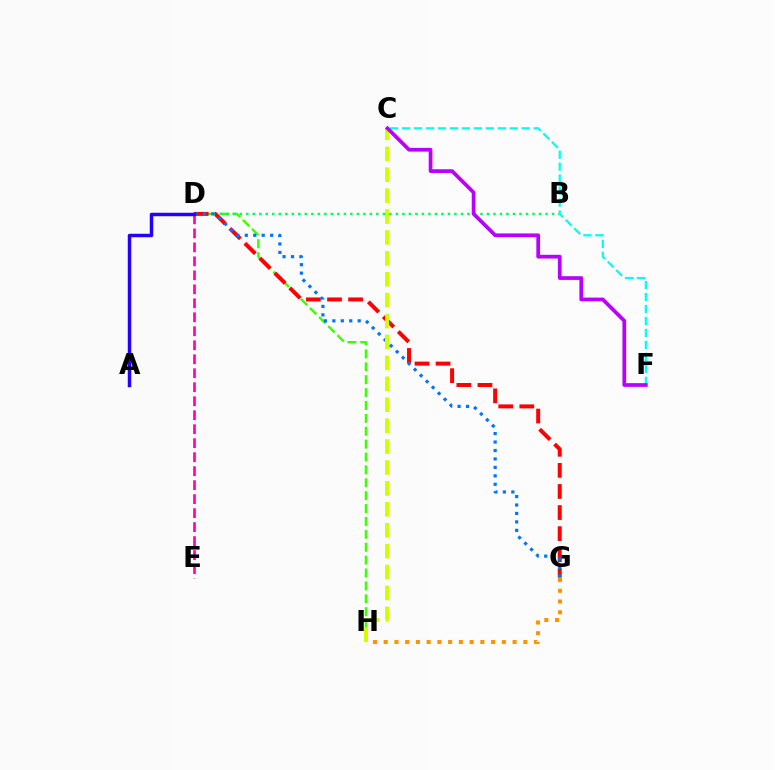{('D', 'E'): [{'color': '#ff00ac', 'line_style': 'dashed', 'thickness': 1.9}], ('D', 'H'): [{'color': '#3dff00', 'line_style': 'dashed', 'thickness': 1.75}], ('B', 'D'): [{'color': '#00ff5c', 'line_style': 'dotted', 'thickness': 1.77}], ('C', 'F'): [{'color': '#00fff6', 'line_style': 'dashed', 'thickness': 1.62}, {'color': '#b900ff', 'line_style': 'solid', 'thickness': 2.68}], ('D', 'G'): [{'color': '#ff0000', 'line_style': 'dashed', 'thickness': 2.86}, {'color': '#0074ff', 'line_style': 'dotted', 'thickness': 2.3}], ('G', 'H'): [{'color': '#ff9400', 'line_style': 'dotted', 'thickness': 2.92}], ('C', 'H'): [{'color': '#d1ff00', 'line_style': 'dashed', 'thickness': 2.84}], ('A', 'D'): [{'color': '#2500ff', 'line_style': 'solid', 'thickness': 2.51}]}